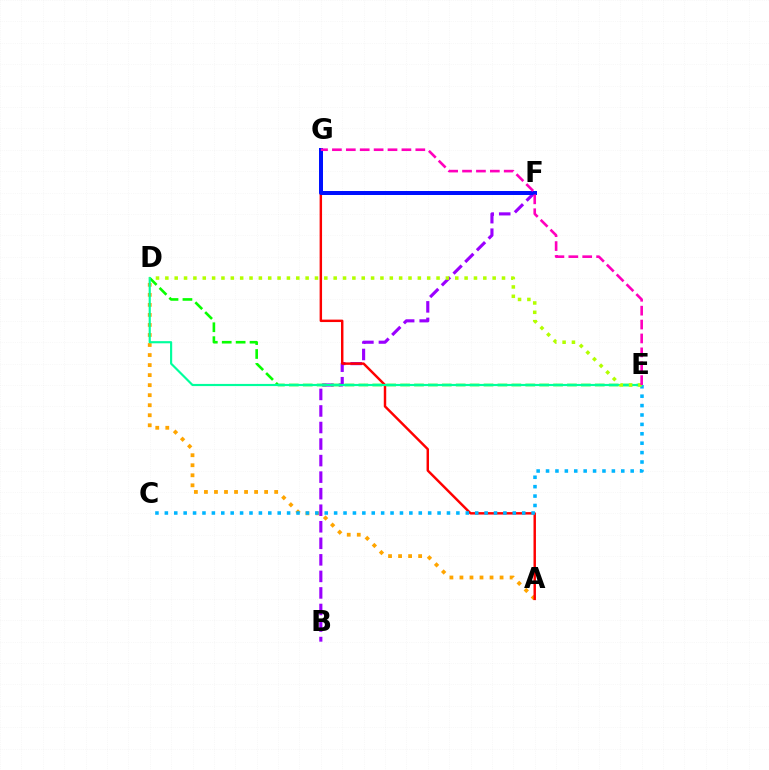{('A', 'D'): [{'color': '#ffa500', 'line_style': 'dotted', 'thickness': 2.73}], ('B', 'F'): [{'color': '#9b00ff', 'line_style': 'dashed', 'thickness': 2.25}], ('A', 'G'): [{'color': '#ff0000', 'line_style': 'solid', 'thickness': 1.76}], ('D', 'E'): [{'color': '#08ff00', 'line_style': 'dashed', 'thickness': 1.89}, {'color': '#00ff9d', 'line_style': 'solid', 'thickness': 1.56}, {'color': '#b3ff00', 'line_style': 'dotted', 'thickness': 2.54}], ('F', 'G'): [{'color': '#0010ff', 'line_style': 'solid', 'thickness': 2.87}], ('C', 'E'): [{'color': '#00b5ff', 'line_style': 'dotted', 'thickness': 2.56}], ('E', 'G'): [{'color': '#ff00bd', 'line_style': 'dashed', 'thickness': 1.89}]}